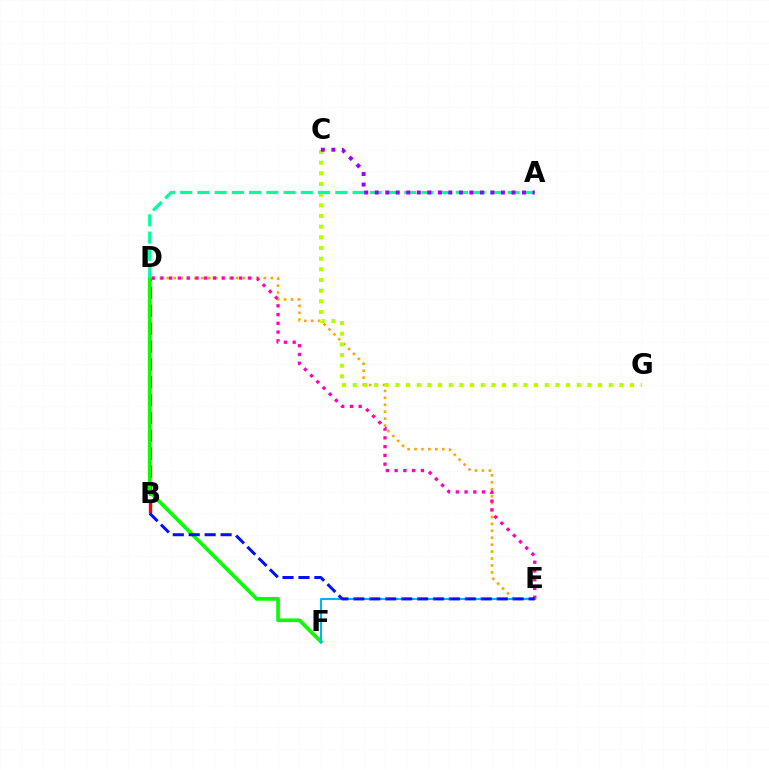{('D', 'E'): [{'color': '#ffa500', 'line_style': 'dotted', 'thickness': 1.88}, {'color': '#ff00bd', 'line_style': 'dotted', 'thickness': 2.38}], ('C', 'G'): [{'color': '#b3ff00', 'line_style': 'dotted', 'thickness': 2.9}], ('B', 'D'): [{'color': '#ff0000', 'line_style': 'dashed', 'thickness': 2.43}], ('D', 'F'): [{'color': '#08ff00', 'line_style': 'solid', 'thickness': 2.66}], ('E', 'F'): [{'color': '#00b5ff', 'line_style': 'solid', 'thickness': 1.5}], ('A', 'D'): [{'color': '#00ff9d', 'line_style': 'dashed', 'thickness': 2.34}], ('B', 'E'): [{'color': '#0010ff', 'line_style': 'dashed', 'thickness': 2.16}], ('A', 'C'): [{'color': '#9b00ff', 'line_style': 'dotted', 'thickness': 2.86}]}